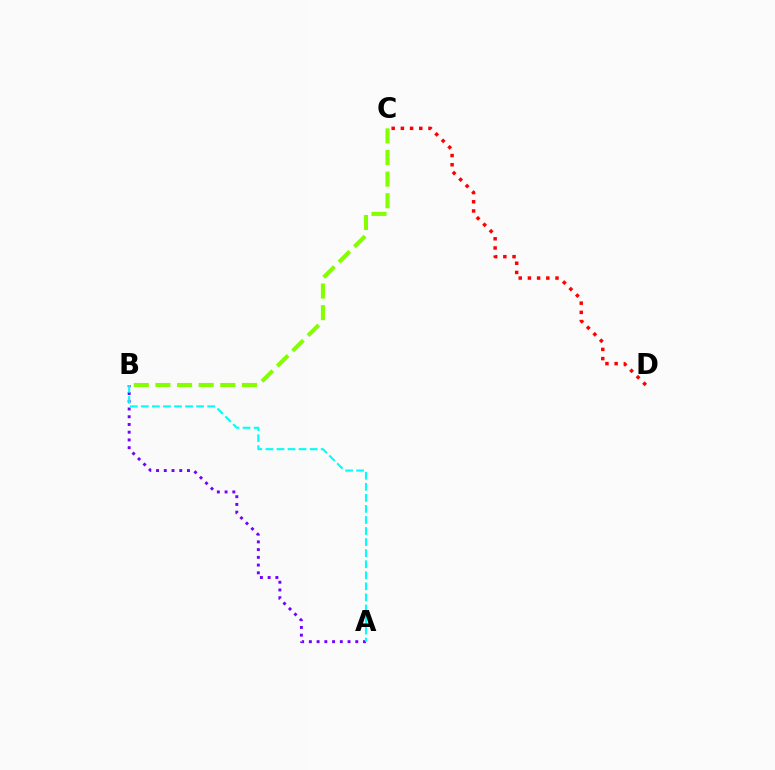{('B', 'C'): [{'color': '#84ff00', 'line_style': 'dashed', 'thickness': 2.94}], ('A', 'B'): [{'color': '#7200ff', 'line_style': 'dotted', 'thickness': 2.1}, {'color': '#00fff6', 'line_style': 'dashed', 'thickness': 1.5}], ('C', 'D'): [{'color': '#ff0000', 'line_style': 'dotted', 'thickness': 2.5}]}